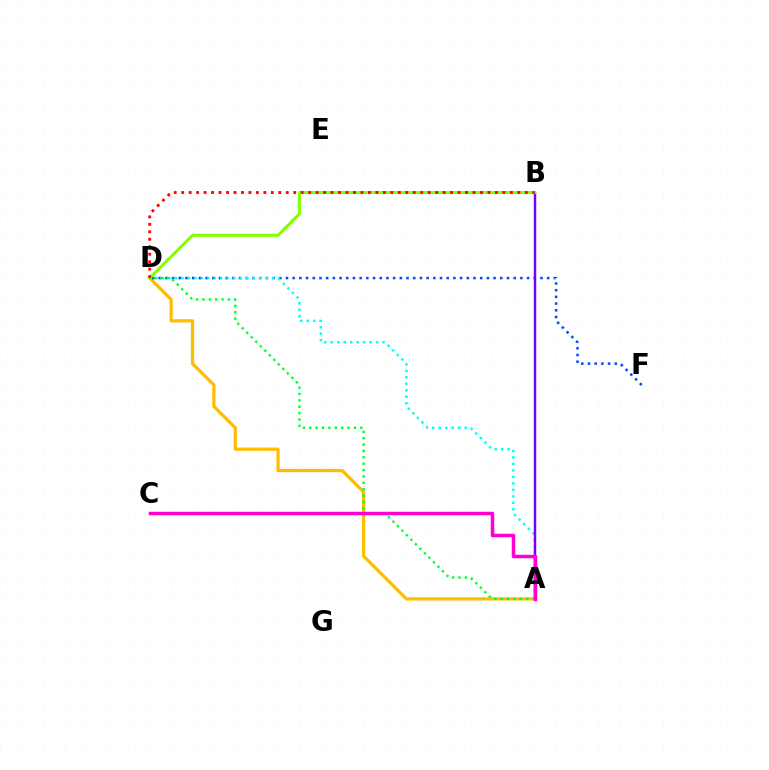{('A', 'D'): [{'color': '#ffbd00', 'line_style': 'solid', 'thickness': 2.33}, {'color': '#00fff6', 'line_style': 'dotted', 'thickness': 1.76}, {'color': '#00ff39', 'line_style': 'dotted', 'thickness': 1.73}], ('D', 'F'): [{'color': '#004bff', 'line_style': 'dotted', 'thickness': 1.82}], ('A', 'B'): [{'color': '#7200ff', 'line_style': 'solid', 'thickness': 1.75}], ('B', 'D'): [{'color': '#84ff00', 'line_style': 'solid', 'thickness': 2.22}, {'color': '#ff0000', 'line_style': 'dotted', 'thickness': 2.03}], ('A', 'C'): [{'color': '#ff00cf', 'line_style': 'solid', 'thickness': 2.51}]}